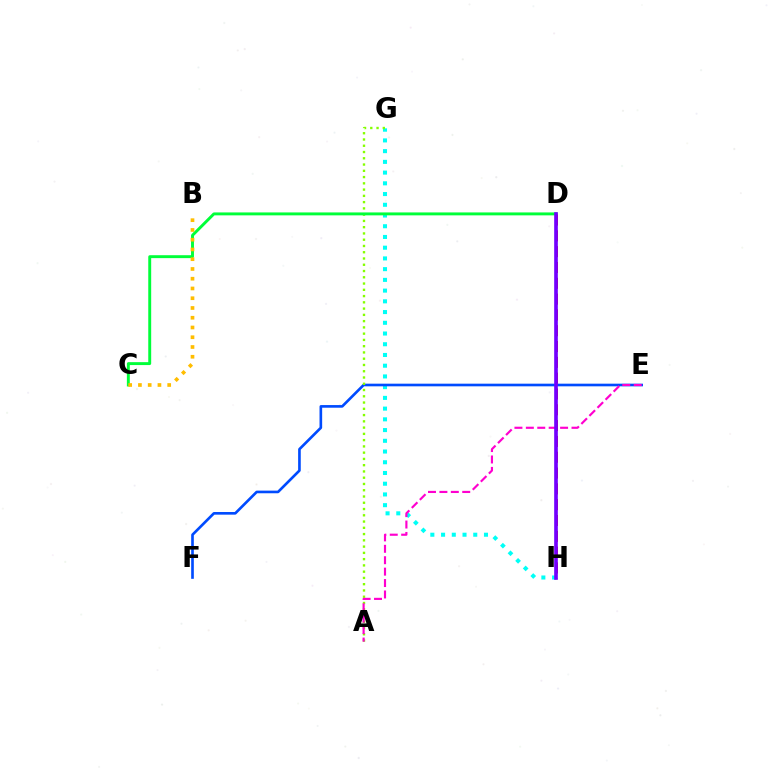{('G', 'H'): [{'color': '#00fff6', 'line_style': 'dotted', 'thickness': 2.91}], ('E', 'F'): [{'color': '#004bff', 'line_style': 'solid', 'thickness': 1.9}], ('A', 'G'): [{'color': '#84ff00', 'line_style': 'dotted', 'thickness': 1.7}], ('A', 'E'): [{'color': '#ff00cf', 'line_style': 'dashed', 'thickness': 1.55}], ('C', 'D'): [{'color': '#00ff39', 'line_style': 'solid', 'thickness': 2.1}], ('D', 'H'): [{'color': '#ff0000', 'line_style': 'dashed', 'thickness': 2.15}, {'color': '#7200ff', 'line_style': 'solid', 'thickness': 2.62}], ('B', 'C'): [{'color': '#ffbd00', 'line_style': 'dotted', 'thickness': 2.65}]}